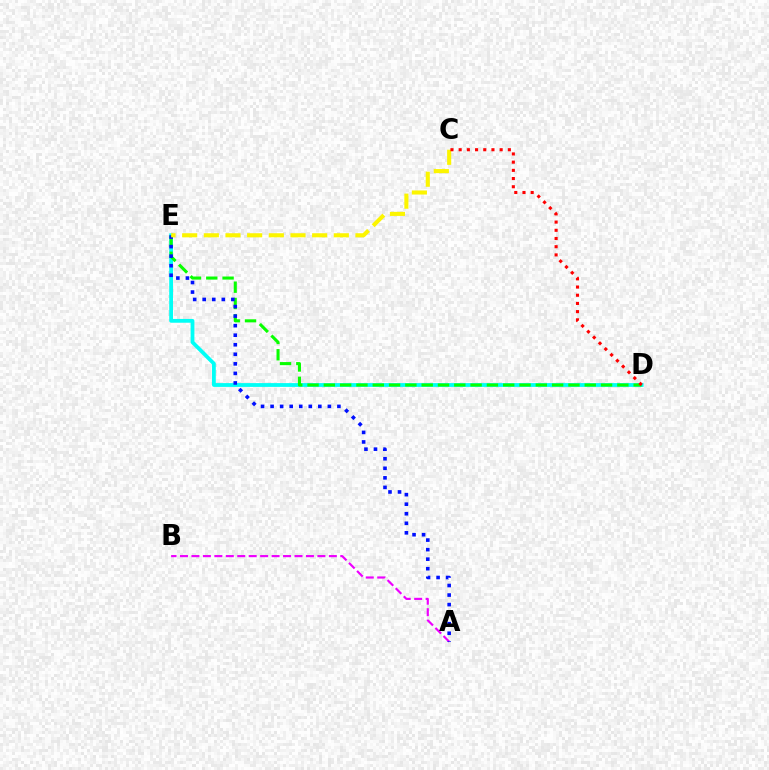{('A', 'B'): [{'color': '#ee00ff', 'line_style': 'dashed', 'thickness': 1.56}], ('D', 'E'): [{'color': '#00fff6', 'line_style': 'solid', 'thickness': 2.73}, {'color': '#08ff00', 'line_style': 'dashed', 'thickness': 2.22}], ('A', 'E'): [{'color': '#0010ff', 'line_style': 'dotted', 'thickness': 2.59}], ('C', 'E'): [{'color': '#fcf500', 'line_style': 'dashed', 'thickness': 2.94}], ('C', 'D'): [{'color': '#ff0000', 'line_style': 'dotted', 'thickness': 2.23}]}